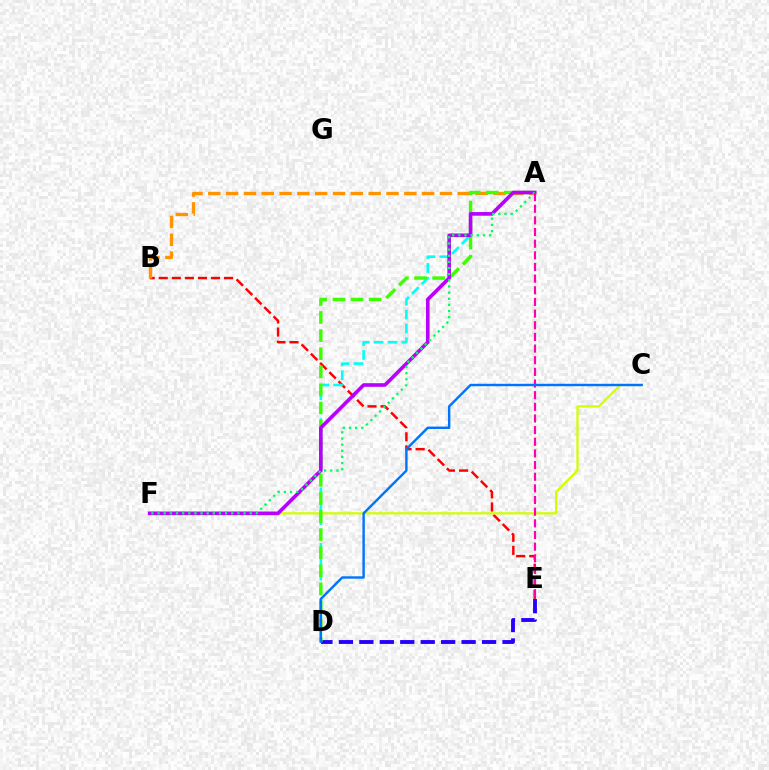{('B', 'E'): [{'color': '#ff0000', 'line_style': 'dashed', 'thickness': 1.78}], ('C', 'F'): [{'color': '#d1ff00', 'line_style': 'solid', 'thickness': 1.62}], ('A', 'D'): [{'color': '#00fff6', 'line_style': 'dashed', 'thickness': 1.88}, {'color': '#3dff00', 'line_style': 'dashed', 'thickness': 2.46}], ('D', 'E'): [{'color': '#2500ff', 'line_style': 'dashed', 'thickness': 2.78}], ('A', 'B'): [{'color': '#ff9400', 'line_style': 'dashed', 'thickness': 2.42}], ('A', 'F'): [{'color': '#b900ff', 'line_style': 'solid', 'thickness': 2.61}, {'color': '#00ff5c', 'line_style': 'dotted', 'thickness': 1.67}], ('A', 'E'): [{'color': '#ff00ac', 'line_style': 'dashed', 'thickness': 1.58}], ('C', 'D'): [{'color': '#0074ff', 'line_style': 'solid', 'thickness': 1.74}]}